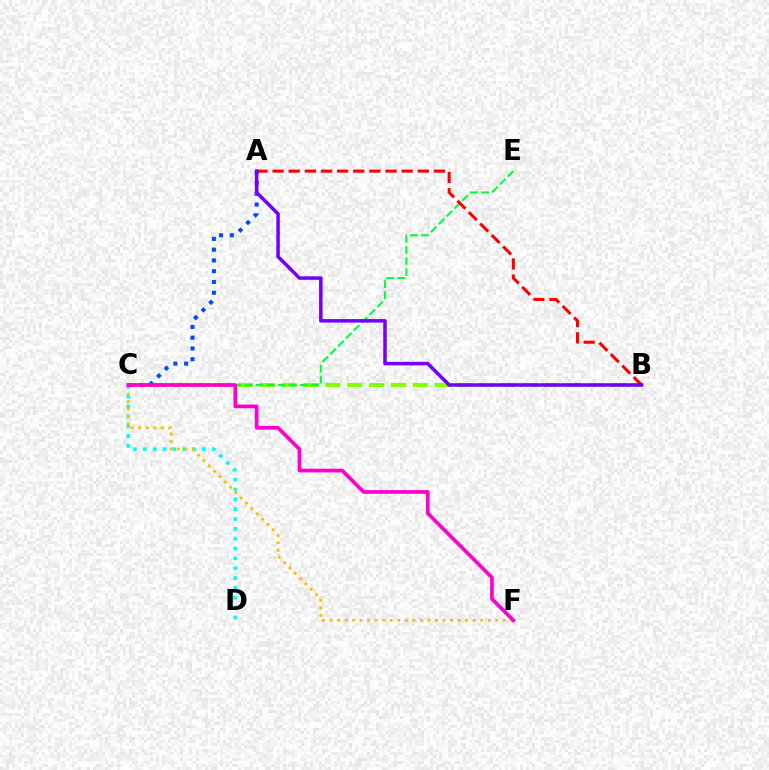{('C', 'D'): [{'color': '#00fff6', 'line_style': 'dotted', 'thickness': 2.68}], ('B', 'C'): [{'color': '#84ff00', 'line_style': 'dashed', 'thickness': 2.98}], ('C', 'F'): [{'color': '#ffbd00', 'line_style': 'dotted', 'thickness': 2.05}, {'color': '#ff00cf', 'line_style': 'solid', 'thickness': 2.68}], ('A', 'C'): [{'color': '#004bff', 'line_style': 'dotted', 'thickness': 2.93}], ('C', 'E'): [{'color': '#00ff39', 'line_style': 'dashed', 'thickness': 1.51}], ('A', 'B'): [{'color': '#ff0000', 'line_style': 'dashed', 'thickness': 2.19}, {'color': '#7200ff', 'line_style': 'solid', 'thickness': 2.53}]}